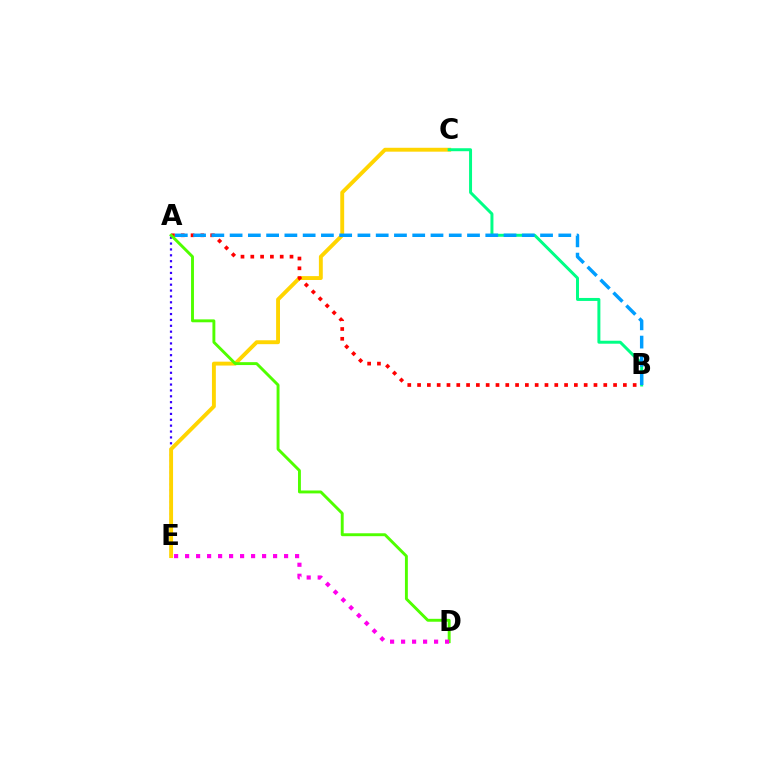{('A', 'E'): [{'color': '#3700ff', 'line_style': 'dotted', 'thickness': 1.6}], ('C', 'E'): [{'color': '#ffd500', 'line_style': 'solid', 'thickness': 2.8}], ('B', 'C'): [{'color': '#00ff86', 'line_style': 'solid', 'thickness': 2.14}], ('A', 'B'): [{'color': '#ff0000', 'line_style': 'dotted', 'thickness': 2.66}, {'color': '#009eff', 'line_style': 'dashed', 'thickness': 2.48}], ('A', 'D'): [{'color': '#4fff00', 'line_style': 'solid', 'thickness': 2.09}], ('D', 'E'): [{'color': '#ff00ed', 'line_style': 'dotted', 'thickness': 2.99}]}